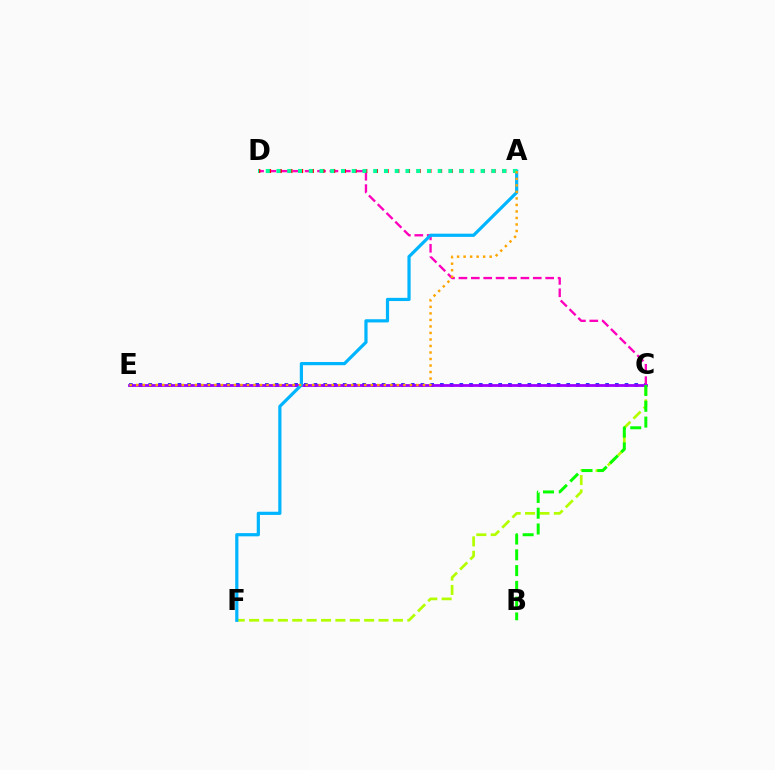{('C', 'E'): [{'color': '#0010ff', 'line_style': 'dotted', 'thickness': 2.64}, {'color': '#9b00ff', 'line_style': 'solid', 'thickness': 2.01}], ('C', 'F'): [{'color': '#b3ff00', 'line_style': 'dashed', 'thickness': 1.95}], ('C', 'D'): [{'color': '#ff00bd', 'line_style': 'dashed', 'thickness': 1.68}], ('A', 'F'): [{'color': '#00b5ff', 'line_style': 'solid', 'thickness': 2.3}], ('A', 'D'): [{'color': '#ff0000', 'line_style': 'dotted', 'thickness': 2.91}, {'color': '#00ff9d', 'line_style': 'dotted', 'thickness': 2.92}], ('B', 'C'): [{'color': '#08ff00', 'line_style': 'dashed', 'thickness': 2.14}], ('A', 'E'): [{'color': '#ffa500', 'line_style': 'dotted', 'thickness': 1.77}]}